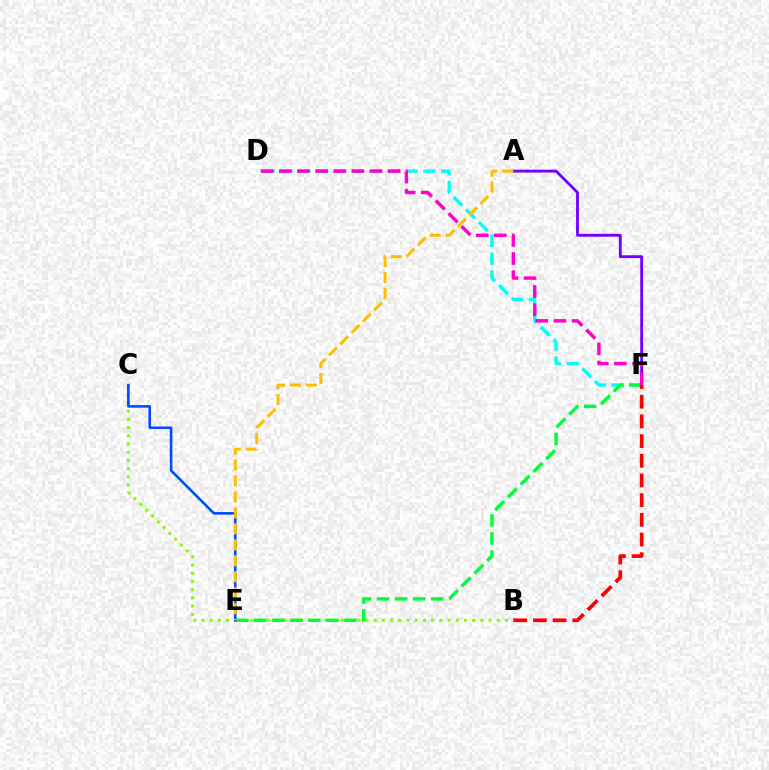{('A', 'F'): [{'color': '#7200ff', 'line_style': 'solid', 'thickness': 2.05}], ('B', 'C'): [{'color': '#84ff00', 'line_style': 'dotted', 'thickness': 2.23}], ('D', 'F'): [{'color': '#00fff6', 'line_style': 'dashed', 'thickness': 2.43}, {'color': '#ff00cf', 'line_style': 'dashed', 'thickness': 2.47}], ('E', 'F'): [{'color': '#00ff39', 'line_style': 'dashed', 'thickness': 2.45}], ('C', 'E'): [{'color': '#004bff', 'line_style': 'solid', 'thickness': 1.87}], ('B', 'F'): [{'color': '#ff0000', 'line_style': 'dashed', 'thickness': 2.67}], ('A', 'E'): [{'color': '#ffbd00', 'line_style': 'dashed', 'thickness': 2.17}]}